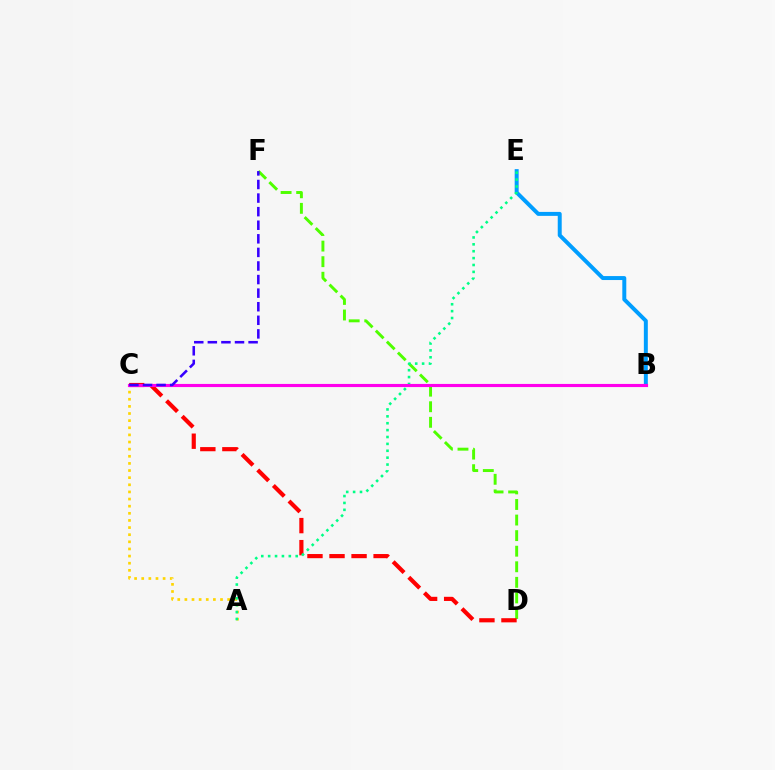{('A', 'C'): [{'color': '#ffd500', 'line_style': 'dotted', 'thickness': 1.94}], ('D', 'F'): [{'color': '#4fff00', 'line_style': 'dashed', 'thickness': 2.12}], ('C', 'D'): [{'color': '#ff0000', 'line_style': 'dashed', 'thickness': 2.99}], ('B', 'E'): [{'color': '#009eff', 'line_style': 'solid', 'thickness': 2.86}], ('A', 'E'): [{'color': '#00ff86', 'line_style': 'dotted', 'thickness': 1.87}], ('B', 'C'): [{'color': '#ff00ed', 'line_style': 'solid', 'thickness': 2.25}], ('C', 'F'): [{'color': '#3700ff', 'line_style': 'dashed', 'thickness': 1.84}]}